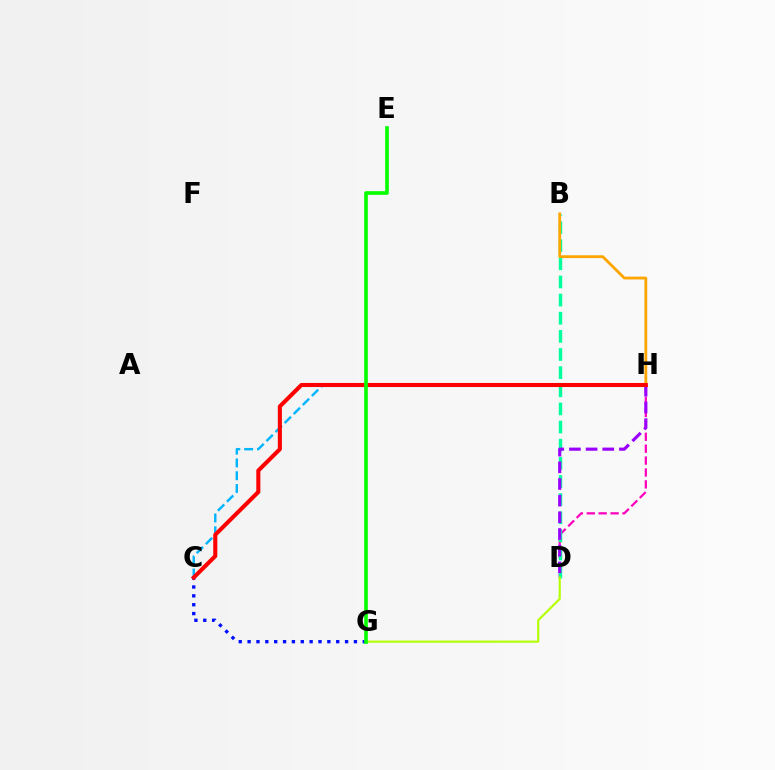{('D', 'H'): [{'color': '#ff00bd', 'line_style': 'dashed', 'thickness': 1.62}, {'color': '#9b00ff', 'line_style': 'dashed', 'thickness': 2.26}], ('C', 'G'): [{'color': '#0010ff', 'line_style': 'dotted', 'thickness': 2.41}], ('B', 'D'): [{'color': '#00ff9d', 'line_style': 'dashed', 'thickness': 2.46}], ('C', 'H'): [{'color': '#00b5ff', 'line_style': 'dashed', 'thickness': 1.74}, {'color': '#ff0000', 'line_style': 'solid', 'thickness': 2.93}], ('B', 'H'): [{'color': '#ffa500', 'line_style': 'solid', 'thickness': 2.02}], ('D', 'G'): [{'color': '#b3ff00', 'line_style': 'solid', 'thickness': 1.53}], ('E', 'G'): [{'color': '#08ff00', 'line_style': 'solid', 'thickness': 2.64}]}